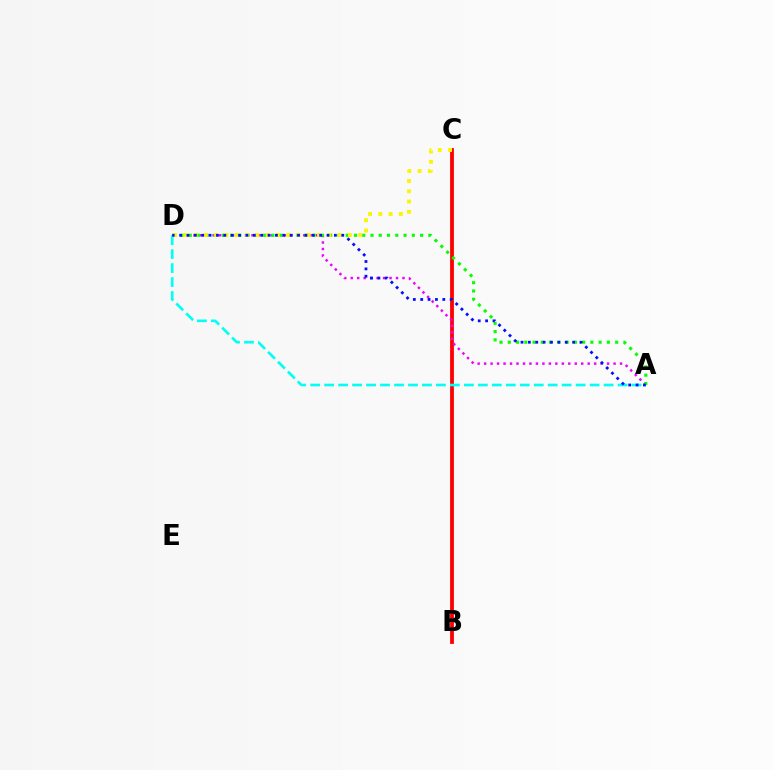{('B', 'C'): [{'color': '#ff0000', 'line_style': 'solid', 'thickness': 2.74}], ('A', 'D'): [{'color': '#ee00ff', 'line_style': 'dotted', 'thickness': 1.76}, {'color': '#08ff00', 'line_style': 'dotted', 'thickness': 2.24}, {'color': '#00fff6', 'line_style': 'dashed', 'thickness': 1.9}, {'color': '#0010ff', 'line_style': 'dotted', 'thickness': 2.0}], ('C', 'D'): [{'color': '#fcf500', 'line_style': 'dotted', 'thickness': 2.79}]}